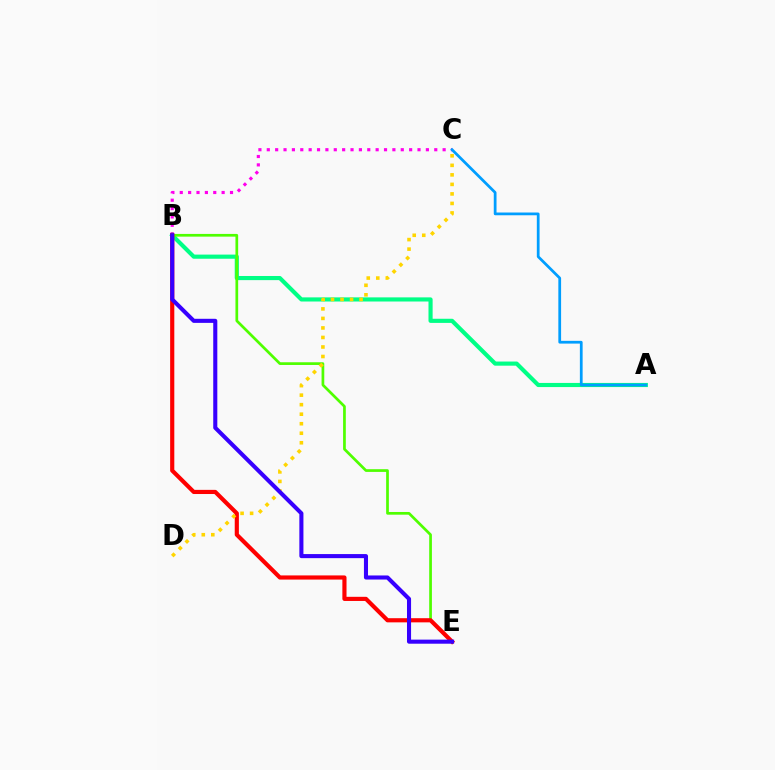{('B', 'C'): [{'color': '#ff00ed', 'line_style': 'dotted', 'thickness': 2.28}], ('A', 'B'): [{'color': '#00ff86', 'line_style': 'solid', 'thickness': 2.98}], ('B', 'E'): [{'color': '#4fff00', 'line_style': 'solid', 'thickness': 1.95}, {'color': '#ff0000', 'line_style': 'solid', 'thickness': 2.99}, {'color': '#3700ff', 'line_style': 'solid', 'thickness': 2.94}], ('C', 'D'): [{'color': '#ffd500', 'line_style': 'dotted', 'thickness': 2.59}], ('A', 'C'): [{'color': '#009eff', 'line_style': 'solid', 'thickness': 1.98}]}